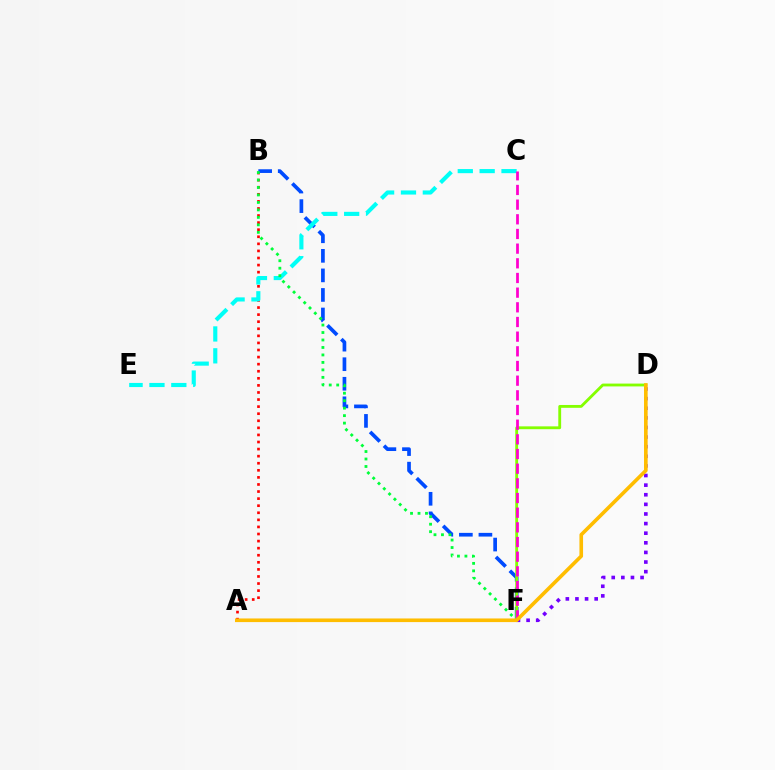{('A', 'B'): [{'color': '#ff0000', 'line_style': 'dotted', 'thickness': 1.92}], ('B', 'F'): [{'color': '#004bff', 'line_style': 'dashed', 'thickness': 2.66}, {'color': '#00ff39', 'line_style': 'dotted', 'thickness': 2.03}], ('D', 'F'): [{'color': '#84ff00', 'line_style': 'solid', 'thickness': 2.04}, {'color': '#7200ff', 'line_style': 'dotted', 'thickness': 2.61}], ('C', 'E'): [{'color': '#00fff6', 'line_style': 'dashed', 'thickness': 2.97}], ('C', 'F'): [{'color': '#ff00cf', 'line_style': 'dashed', 'thickness': 1.99}], ('A', 'D'): [{'color': '#ffbd00', 'line_style': 'solid', 'thickness': 2.61}]}